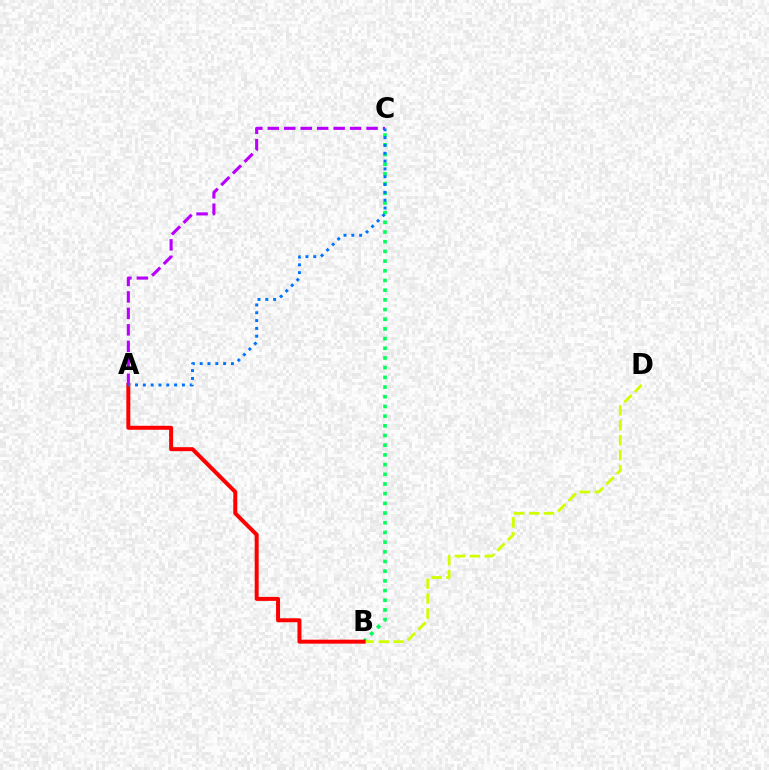{('B', 'C'): [{'color': '#00ff5c', 'line_style': 'dotted', 'thickness': 2.63}], ('B', 'D'): [{'color': '#d1ff00', 'line_style': 'dashed', 'thickness': 2.03}], ('A', 'B'): [{'color': '#ff0000', 'line_style': 'solid', 'thickness': 2.87}], ('A', 'C'): [{'color': '#b900ff', 'line_style': 'dashed', 'thickness': 2.24}, {'color': '#0074ff', 'line_style': 'dotted', 'thickness': 2.12}]}